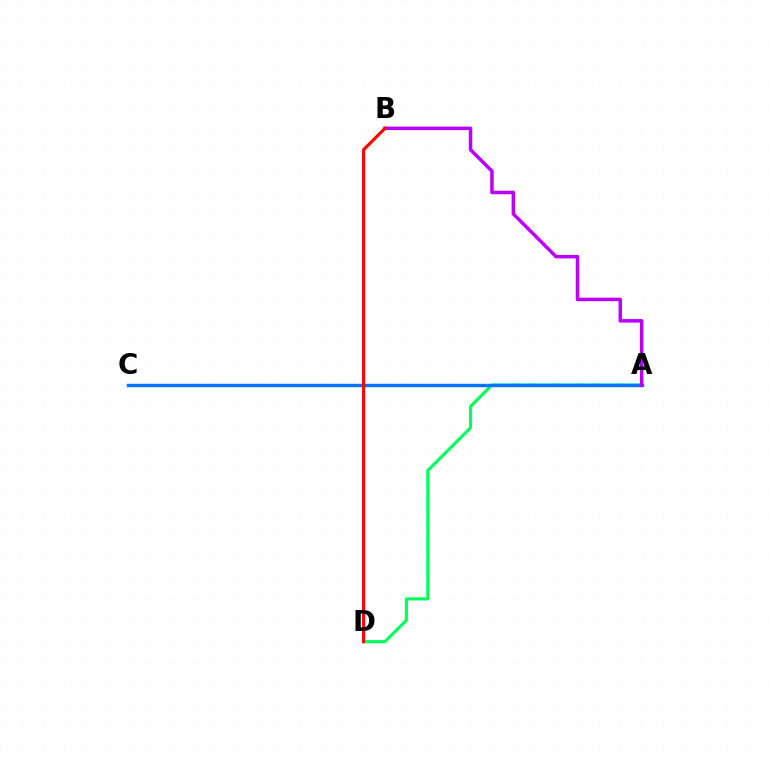{('A', 'D'): [{'color': '#00ff5c', 'line_style': 'solid', 'thickness': 2.26}], ('A', 'C'): [{'color': '#0074ff', 'line_style': 'solid', 'thickness': 2.46}], ('B', 'D'): [{'color': '#d1ff00', 'line_style': 'solid', 'thickness': 2.01}, {'color': '#ff0000', 'line_style': 'solid', 'thickness': 2.22}], ('A', 'B'): [{'color': '#b900ff', 'line_style': 'solid', 'thickness': 2.52}]}